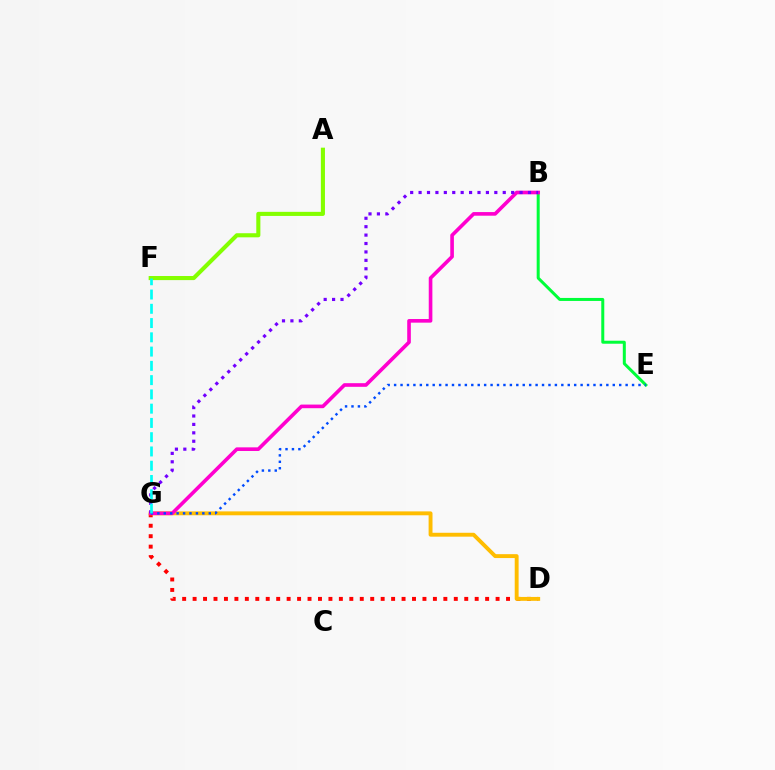{('B', 'E'): [{'color': '#00ff39', 'line_style': 'solid', 'thickness': 2.16}], ('D', 'G'): [{'color': '#ff0000', 'line_style': 'dotted', 'thickness': 2.84}, {'color': '#ffbd00', 'line_style': 'solid', 'thickness': 2.8}], ('B', 'G'): [{'color': '#ff00cf', 'line_style': 'solid', 'thickness': 2.61}, {'color': '#7200ff', 'line_style': 'dotted', 'thickness': 2.29}], ('A', 'F'): [{'color': '#84ff00', 'line_style': 'solid', 'thickness': 2.95}], ('E', 'G'): [{'color': '#004bff', 'line_style': 'dotted', 'thickness': 1.75}], ('F', 'G'): [{'color': '#00fff6', 'line_style': 'dashed', 'thickness': 1.94}]}